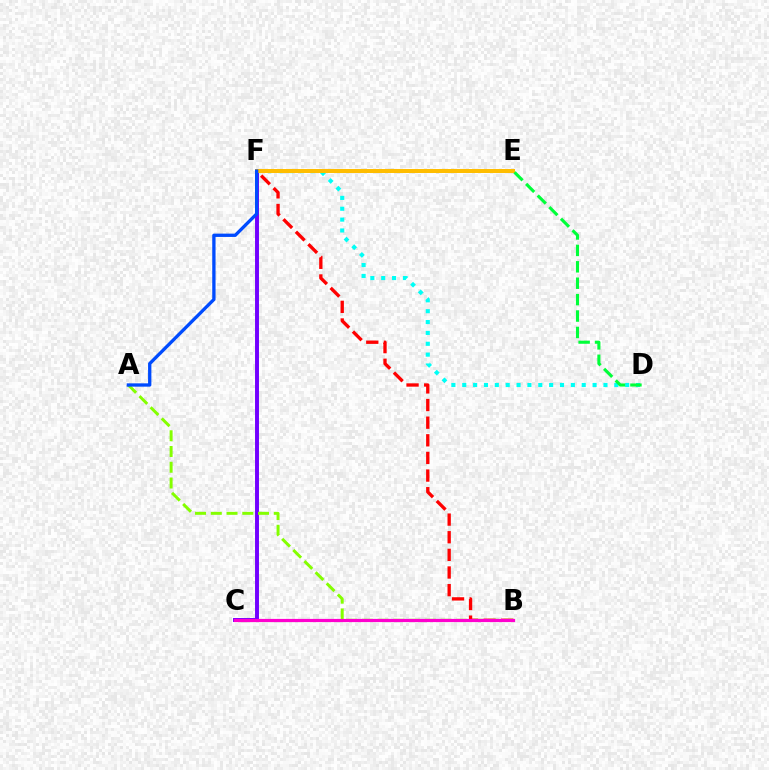{('D', 'F'): [{'color': '#00fff6', 'line_style': 'dotted', 'thickness': 2.95}], ('B', 'F'): [{'color': '#ff0000', 'line_style': 'dashed', 'thickness': 2.4}], ('C', 'F'): [{'color': '#7200ff', 'line_style': 'solid', 'thickness': 2.84}], ('A', 'B'): [{'color': '#84ff00', 'line_style': 'dashed', 'thickness': 2.14}], ('B', 'C'): [{'color': '#ff00cf', 'line_style': 'solid', 'thickness': 2.3}], ('E', 'F'): [{'color': '#ffbd00', 'line_style': 'solid', 'thickness': 2.87}], ('D', 'E'): [{'color': '#00ff39', 'line_style': 'dashed', 'thickness': 2.23}], ('A', 'F'): [{'color': '#004bff', 'line_style': 'solid', 'thickness': 2.38}]}